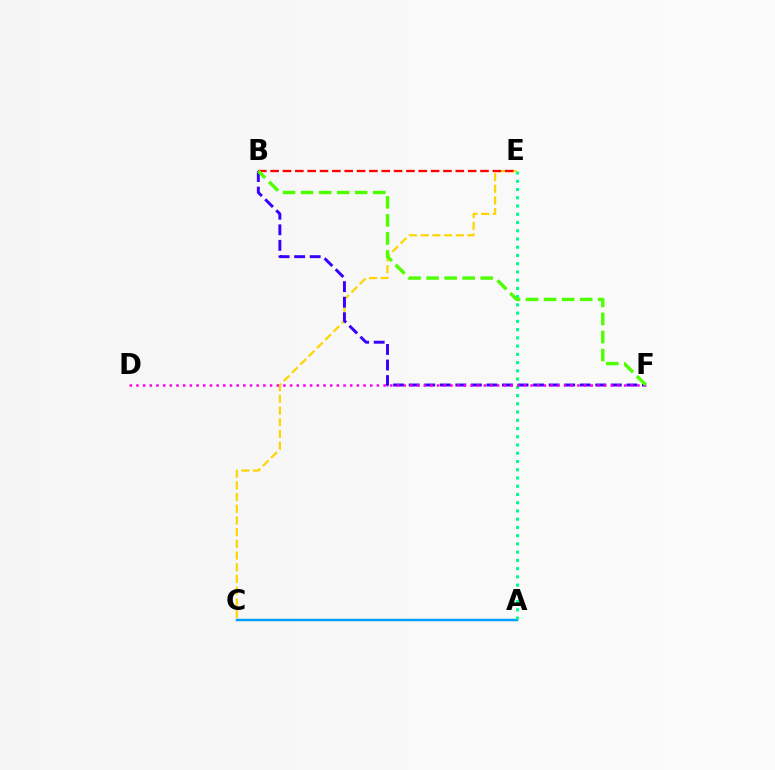{('A', 'C'): [{'color': '#009eff', 'line_style': 'solid', 'thickness': 1.77}], ('A', 'E'): [{'color': '#00ff86', 'line_style': 'dotted', 'thickness': 2.24}], ('C', 'E'): [{'color': '#ffd500', 'line_style': 'dashed', 'thickness': 1.59}], ('B', 'F'): [{'color': '#3700ff', 'line_style': 'dashed', 'thickness': 2.11}, {'color': '#4fff00', 'line_style': 'dashed', 'thickness': 2.45}], ('B', 'E'): [{'color': '#ff0000', 'line_style': 'dashed', 'thickness': 1.68}], ('D', 'F'): [{'color': '#ff00ed', 'line_style': 'dotted', 'thickness': 1.82}]}